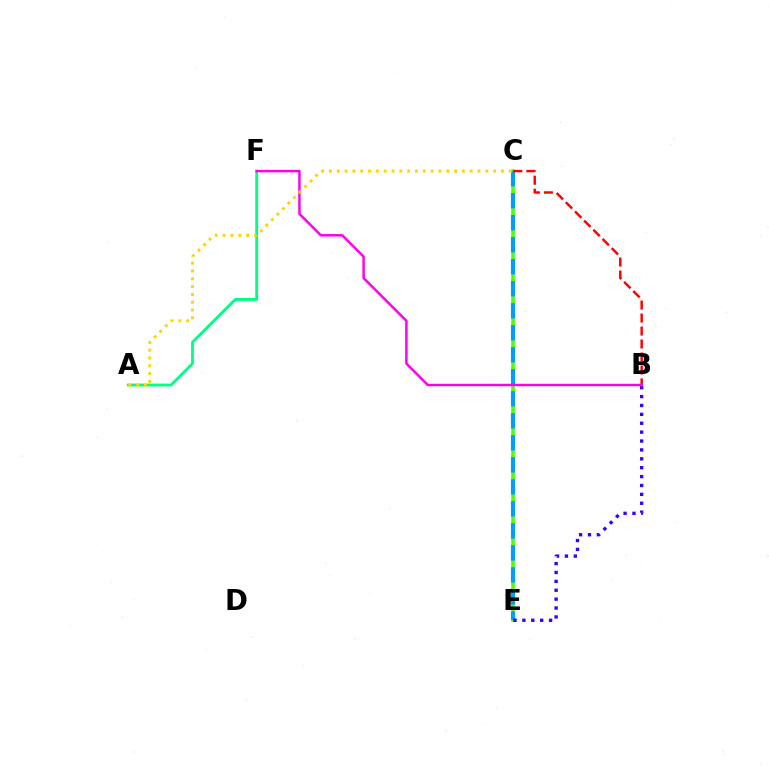{('A', 'F'): [{'color': '#00ff86', 'line_style': 'solid', 'thickness': 2.06}], ('C', 'E'): [{'color': '#4fff00', 'line_style': 'solid', 'thickness': 2.57}, {'color': '#009eff', 'line_style': 'dashed', 'thickness': 2.99}], ('B', 'E'): [{'color': '#3700ff', 'line_style': 'dotted', 'thickness': 2.42}], ('B', 'C'): [{'color': '#ff0000', 'line_style': 'dashed', 'thickness': 1.76}], ('B', 'F'): [{'color': '#ff00ed', 'line_style': 'solid', 'thickness': 1.78}], ('A', 'C'): [{'color': '#ffd500', 'line_style': 'dotted', 'thickness': 2.12}]}